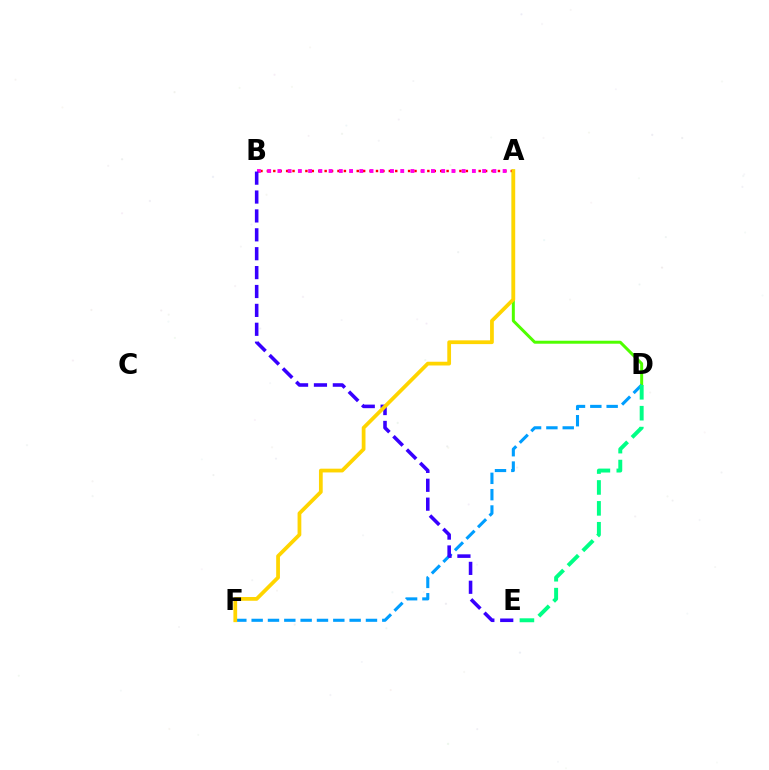{('A', 'D'): [{'color': '#4fff00', 'line_style': 'solid', 'thickness': 2.15}], ('A', 'B'): [{'color': '#ff0000', 'line_style': 'dotted', 'thickness': 1.74}, {'color': '#ff00ed', 'line_style': 'dotted', 'thickness': 2.78}], ('D', 'F'): [{'color': '#009eff', 'line_style': 'dashed', 'thickness': 2.22}], ('B', 'E'): [{'color': '#3700ff', 'line_style': 'dashed', 'thickness': 2.57}], ('A', 'F'): [{'color': '#ffd500', 'line_style': 'solid', 'thickness': 2.7}], ('D', 'E'): [{'color': '#00ff86', 'line_style': 'dashed', 'thickness': 2.84}]}